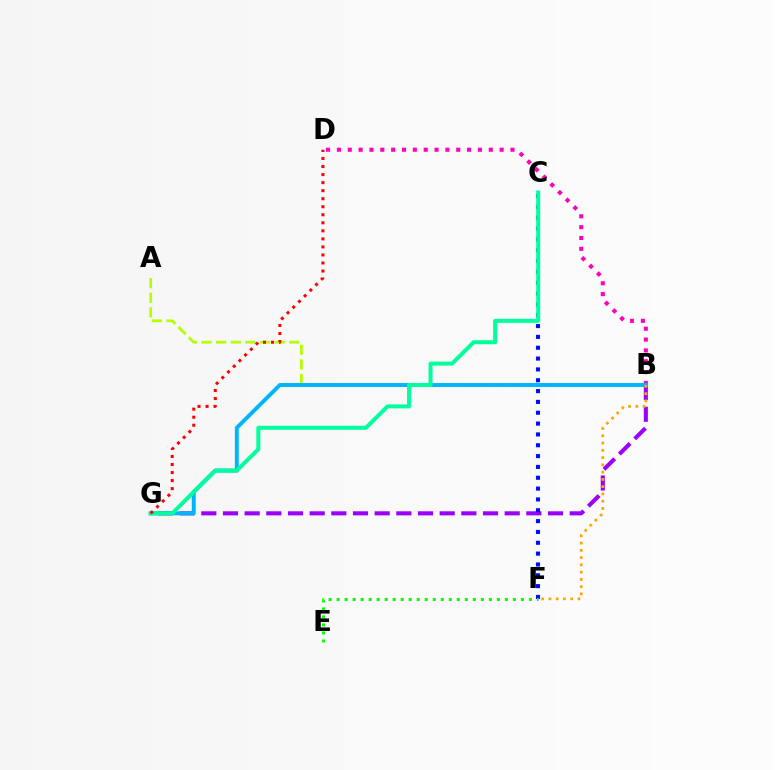{('B', 'D'): [{'color': '#ff00bd', 'line_style': 'dotted', 'thickness': 2.95}], ('A', 'B'): [{'color': '#b3ff00', 'line_style': 'dashed', 'thickness': 1.99}], ('B', 'G'): [{'color': '#9b00ff', 'line_style': 'dashed', 'thickness': 2.94}, {'color': '#00b5ff', 'line_style': 'solid', 'thickness': 2.83}], ('C', 'F'): [{'color': '#0010ff', 'line_style': 'dotted', 'thickness': 2.94}], ('C', 'G'): [{'color': '#00ff9d', 'line_style': 'solid', 'thickness': 2.88}], ('E', 'F'): [{'color': '#08ff00', 'line_style': 'dotted', 'thickness': 2.18}], ('B', 'F'): [{'color': '#ffa500', 'line_style': 'dotted', 'thickness': 1.97}], ('D', 'G'): [{'color': '#ff0000', 'line_style': 'dotted', 'thickness': 2.18}]}